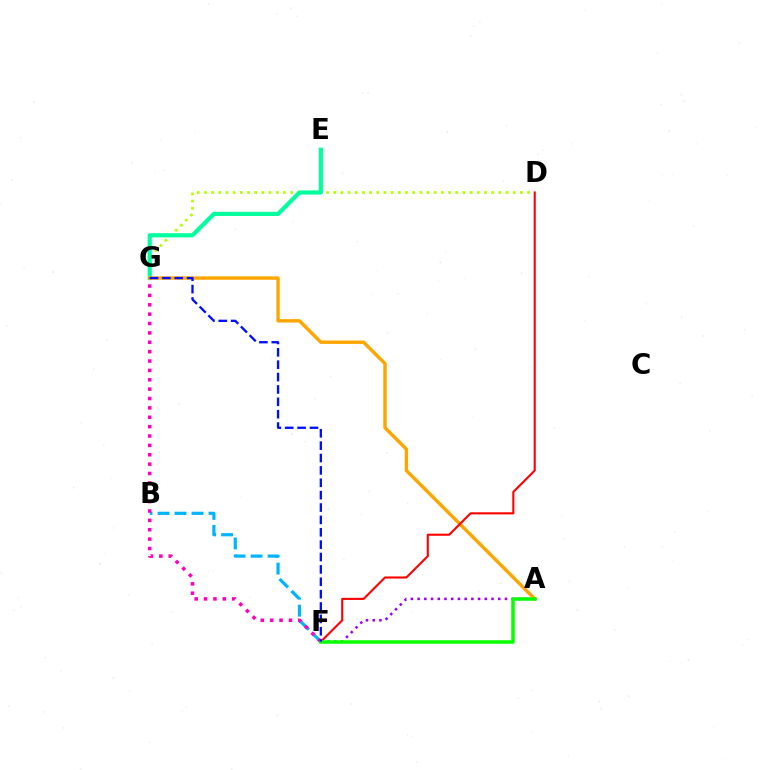{('D', 'G'): [{'color': '#b3ff00', 'line_style': 'dotted', 'thickness': 1.95}], ('B', 'F'): [{'color': '#00b5ff', 'line_style': 'dashed', 'thickness': 2.31}], ('A', 'F'): [{'color': '#9b00ff', 'line_style': 'dotted', 'thickness': 1.83}, {'color': '#08ff00', 'line_style': 'solid', 'thickness': 2.52}], ('E', 'G'): [{'color': '#00ff9d', 'line_style': 'solid', 'thickness': 2.99}], ('A', 'G'): [{'color': '#ffa500', 'line_style': 'solid', 'thickness': 2.45}], ('F', 'G'): [{'color': '#ff00bd', 'line_style': 'dotted', 'thickness': 2.55}, {'color': '#0010ff', 'line_style': 'dashed', 'thickness': 1.68}], ('D', 'F'): [{'color': '#ff0000', 'line_style': 'solid', 'thickness': 1.51}]}